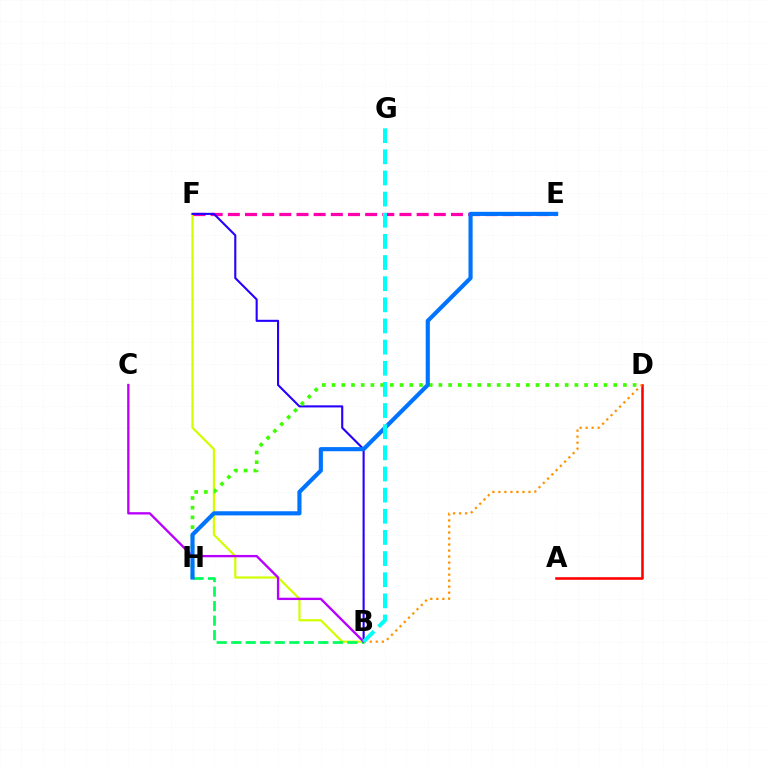{('B', 'F'): [{'color': '#d1ff00', 'line_style': 'solid', 'thickness': 1.58}, {'color': '#2500ff', 'line_style': 'solid', 'thickness': 1.51}], ('E', 'F'): [{'color': '#ff00ac', 'line_style': 'dashed', 'thickness': 2.33}], ('A', 'D'): [{'color': '#ff0000', 'line_style': 'solid', 'thickness': 1.85}], ('B', 'H'): [{'color': '#00ff5c', 'line_style': 'dashed', 'thickness': 1.97}], ('D', 'H'): [{'color': '#3dff00', 'line_style': 'dotted', 'thickness': 2.64}], ('B', 'C'): [{'color': '#b900ff', 'line_style': 'solid', 'thickness': 1.68}], ('E', 'H'): [{'color': '#0074ff', 'line_style': 'solid', 'thickness': 2.98}], ('B', 'D'): [{'color': '#ff9400', 'line_style': 'dotted', 'thickness': 1.64}], ('B', 'G'): [{'color': '#00fff6', 'line_style': 'dashed', 'thickness': 2.87}]}